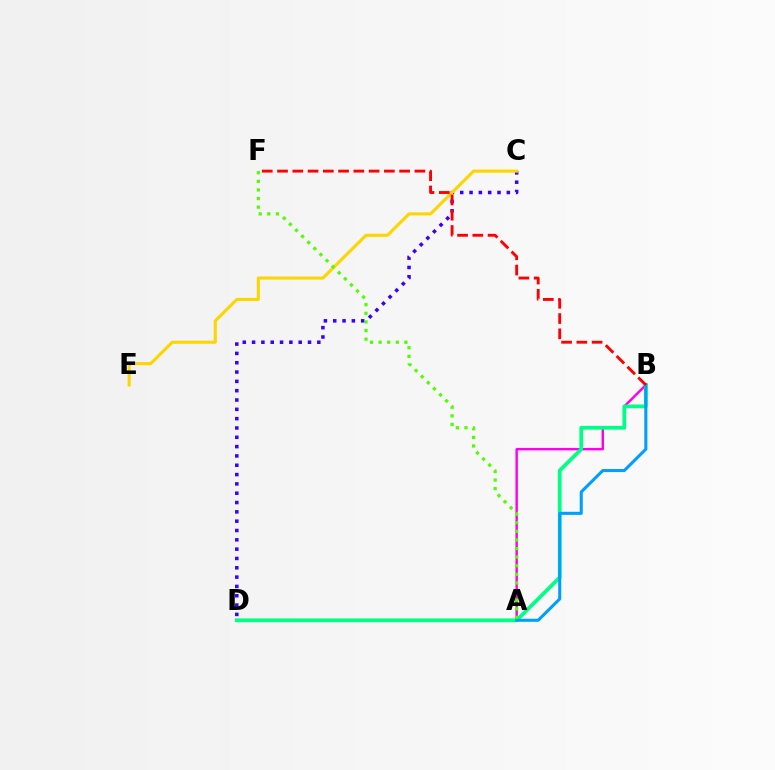{('A', 'B'): [{'color': '#ff00ed', 'line_style': 'solid', 'thickness': 1.75}, {'color': '#009eff', 'line_style': 'solid', 'thickness': 2.2}], ('C', 'D'): [{'color': '#3700ff', 'line_style': 'dotted', 'thickness': 2.53}], ('C', 'E'): [{'color': '#ffd500', 'line_style': 'solid', 'thickness': 2.23}], ('B', 'D'): [{'color': '#00ff86', 'line_style': 'solid', 'thickness': 2.69}], ('A', 'F'): [{'color': '#4fff00', 'line_style': 'dotted', 'thickness': 2.34}], ('B', 'F'): [{'color': '#ff0000', 'line_style': 'dashed', 'thickness': 2.07}]}